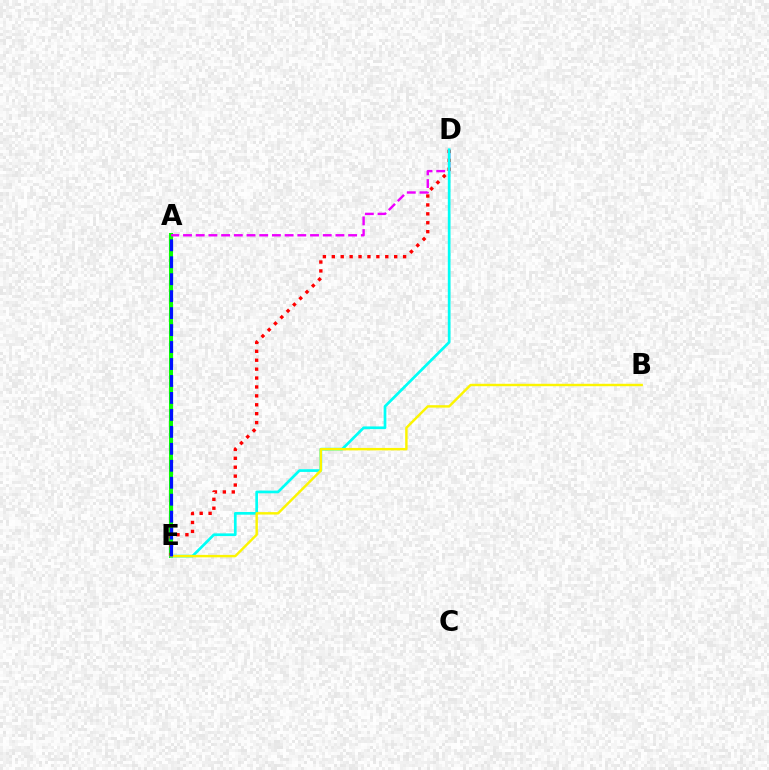{('A', 'E'): [{'color': '#08ff00', 'line_style': 'solid', 'thickness': 2.93}, {'color': '#0010ff', 'line_style': 'dashed', 'thickness': 2.3}], ('A', 'D'): [{'color': '#ee00ff', 'line_style': 'dashed', 'thickness': 1.73}], ('D', 'E'): [{'color': '#ff0000', 'line_style': 'dotted', 'thickness': 2.42}, {'color': '#00fff6', 'line_style': 'solid', 'thickness': 1.95}], ('B', 'E'): [{'color': '#fcf500', 'line_style': 'solid', 'thickness': 1.75}]}